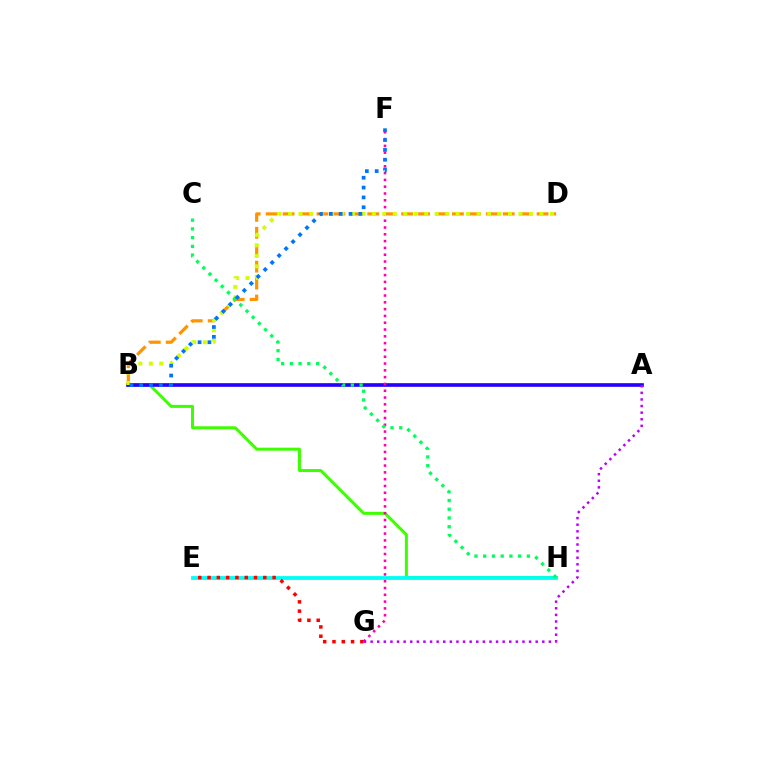{('B', 'H'): [{'color': '#3dff00', 'line_style': 'solid', 'thickness': 2.16}], ('E', 'H'): [{'color': '#00fff6', 'line_style': 'solid', 'thickness': 2.73}], ('A', 'B'): [{'color': '#2500ff', 'line_style': 'solid', 'thickness': 2.64}], ('B', 'D'): [{'color': '#ff9400', 'line_style': 'dashed', 'thickness': 2.3}, {'color': '#d1ff00', 'line_style': 'dotted', 'thickness': 2.85}], ('F', 'G'): [{'color': '#ff00ac', 'line_style': 'dotted', 'thickness': 1.85}], ('A', 'G'): [{'color': '#b900ff', 'line_style': 'dotted', 'thickness': 1.79}], ('C', 'H'): [{'color': '#00ff5c', 'line_style': 'dotted', 'thickness': 2.37}], ('E', 'G'): [{'color': '#ff0000', 'line_style': 'dotted', 'thickness': 2.52}], ('B', 'F'): [{'color': '#0074ff', 'line_style': 'dotted', 'thickness': 2.68}]}